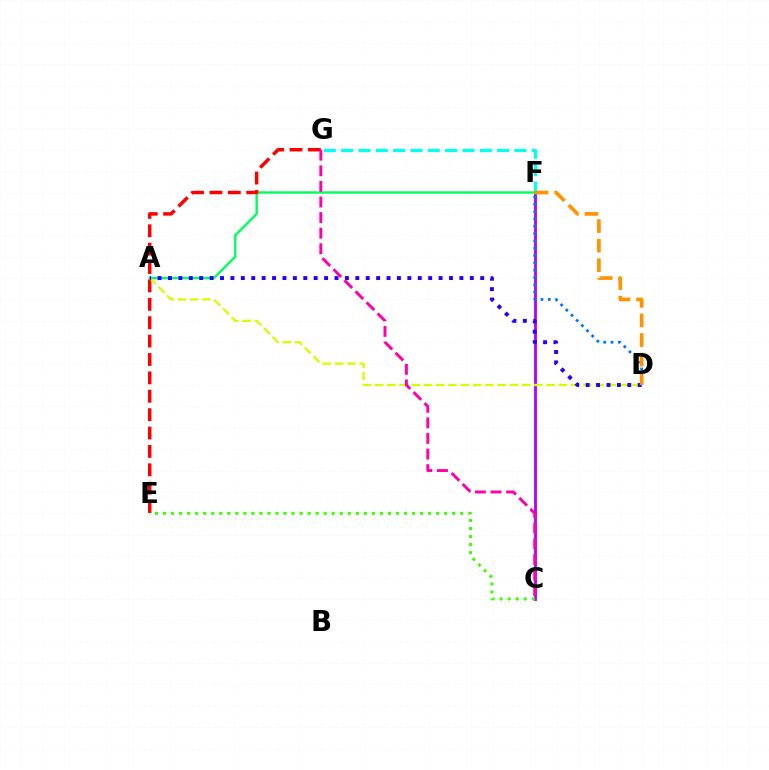{('C', 'F'): [{'color': '#b900ff', 'line_style': 'solid', 'thickness': 2.05}], ('F', 'G'): [{'color': '#00fff6', 'line_style': 'dashed', 'thickness': 2.35}], ('A', 'F'): [{'color': '#00ff5c', 'line_style': 'solid', 'thickness': 1.71}], ('E', 'G'): [{'color': '#ff0000', 'line_style': 'dashed', 'thickness': 2.5}], ('C', 'E'): [{'color': '#3dff00', 'line_style': 'dotted', 'thickness': 2.18}], ('A', 'D'): [{'color': '#d1ff00', 'line_style': 'dashed', 'thickness': 1.66}, {'color': '#2500ff', 'line_style': 'dotted', 'thickness': 2.83}], ('D', 'F'): [{'color': '#0074ff', 'line_style': 'dotted', 'thickness': 1.99}, {'color': '#ff9400', 'line_style': 'dashed', 'thickness': 2.66}], ('C', 'G'): [{'color': '#ff00ac', 'line_style': 'dashed', 'thickness': 2.12}]}